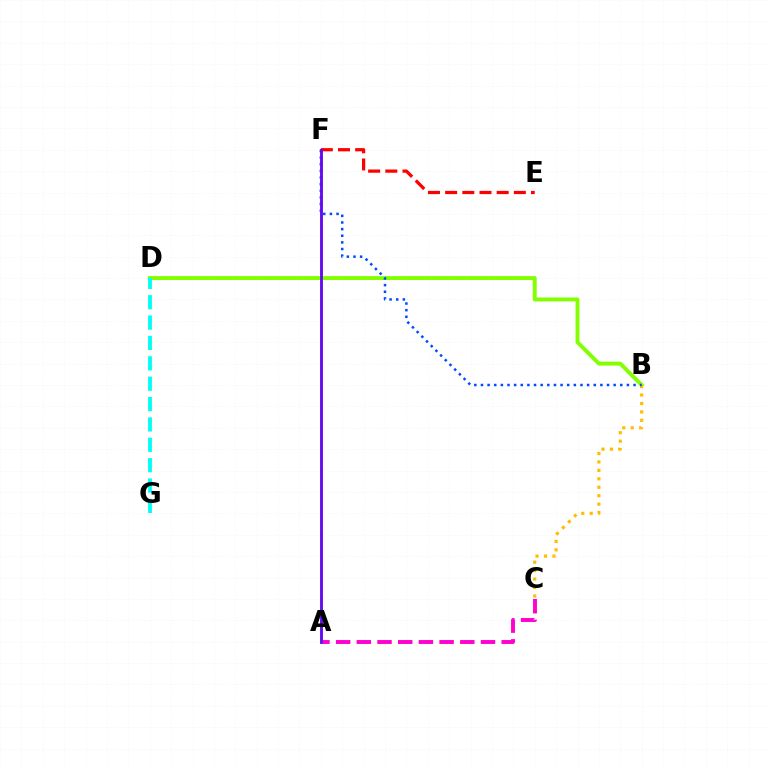{('A', 'C'): [{'color': '#ff00cf', 'line_style': 'dashed', 'thickness': 2.81}], ('B', 'D'): [{'color': '#84ff00', 'line_style': 'solid', 'thickness': 2.82}], ('A', 'F'): [{'color': '#00ff39', 'line_style': 'solid', 'thickness': 2.14}, {'color': '#7200ff', 'line_style': 'solid', 'thickness': 1.97}], ('B', 'C'): [{'color': '#ffbd00', 'line_style': 'dotted', 'thickness': 2.29}], ('E', 'F'): [{'color': '#ff0000', 'line_style': 'dashed', 'thickness': 2.33}], ('D', 'G'): [{'color': '#00fff6', 'line_style': 'dashed', 'thickness': 2.77}], ('B', 'F'): [{'color': '#004bff', 'line_style': 'dotted', 'thickness': 1.8}]}